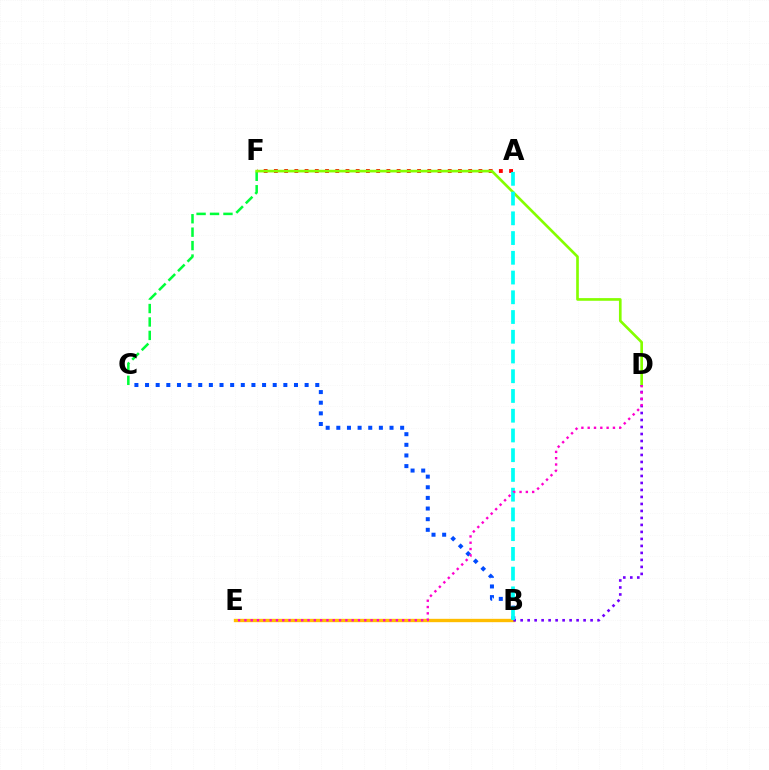{('C', 'F'): [{'color': '#00ff39', 'line_style': 'dashed', 'thickness': 1.83}], ('A', 'F'): [{'color': '#ff0000', 'line_style': 'dotted', 'thickness': 2.78}], ('B', 'C'): [{'color': '#004bff', 'line_style': 'dotted', 'thickness': 2.89}], ('D', 'F'): [{'color': '#84ff00', 'line_style': 'solid', 'thickness': 1.92}], ('B', 'E'): [{'color': '#ffbd00', 'line_style': 'solid', 'thickness': 2.41}], ('B', 'D'): [{'color': '#7200ff', 'line_style': 'dotted', 'thickness': 1.9}], ('A', 'B'): [{'color': '#00fff6', 'line_style': 'dashed', 'thickness': 2.68}], ('D', 'E'): [{'color': '#ff00cf', 'line_style': 'dotted', 'thickness': 1.71}]}